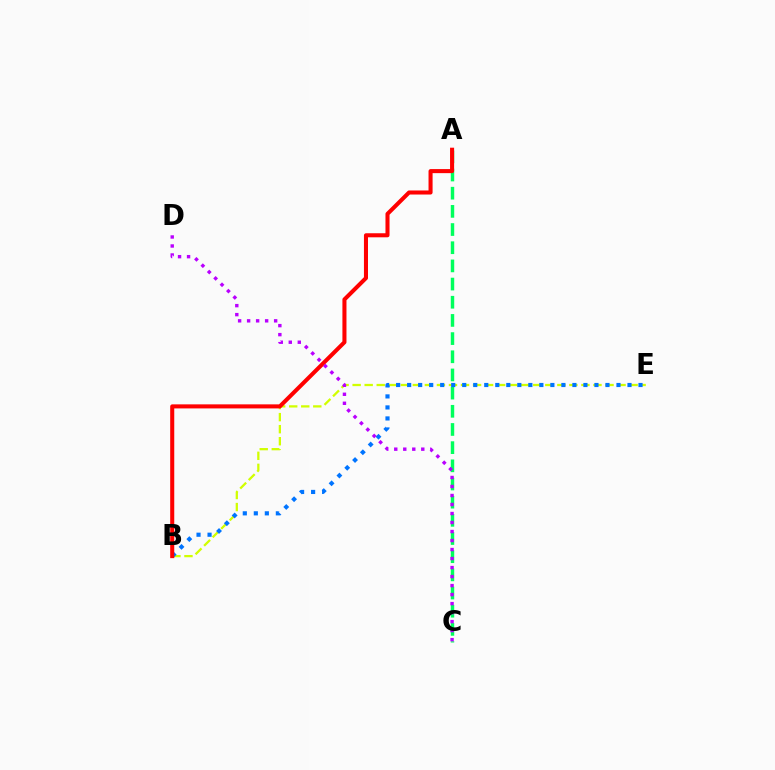{('A', 'C'): [{'color': '#00ff5c', 'line_style': 'dashed', 'thickness': 2.47}], ('B', 'E'): [{'color': '#d1ff00', 'line_style': 'dashed', 'thickness': 1.64}, {'color': '#0074ff', 'line_style': 'dotted', 'thickness': 2.99}], ('A', 'B'): [{'color': '#ff0000', 'line_style': 'solid', 'thickness': 2.92}], ('C', 'D'): [{'color': '#b900ff', 'line_style': 'dotted', 'thickness': 2.45}]}